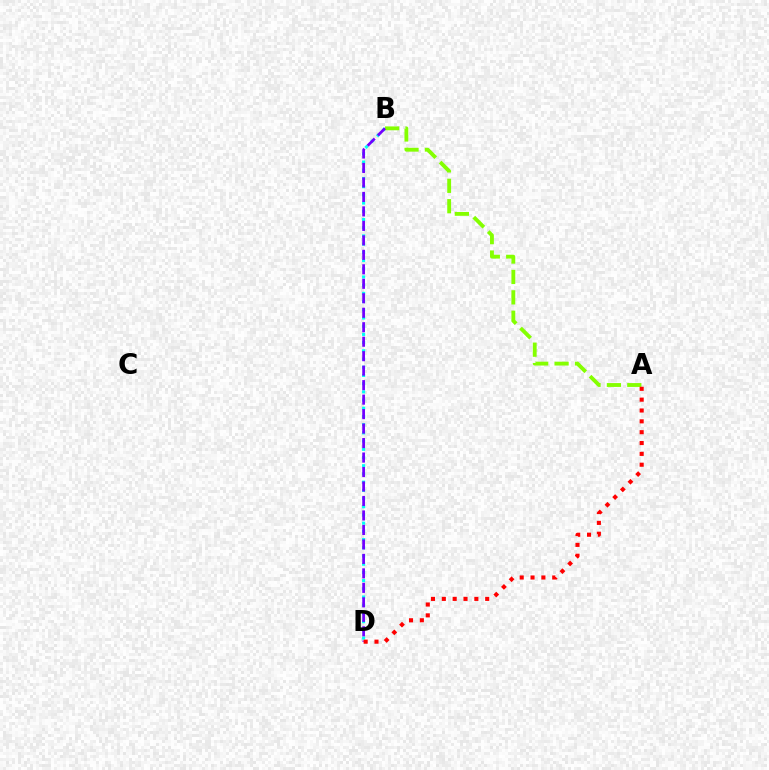{('B', 'D'): [{'color': '#00fff6', 'line_style': 'dotted', 'thickness': 2.23}, {'color': '#7200ff', 'line_style': 'dashed', 'thickness': 1.97}], ('A', 'B'): [{'color': '#84ff00', 'line_style': 'dashed', 'thickness': 2.77}], ('A', 'D'): [{'color': '#ff0000', 'line_style': 'dotted', 'thickness': 2.95}]}